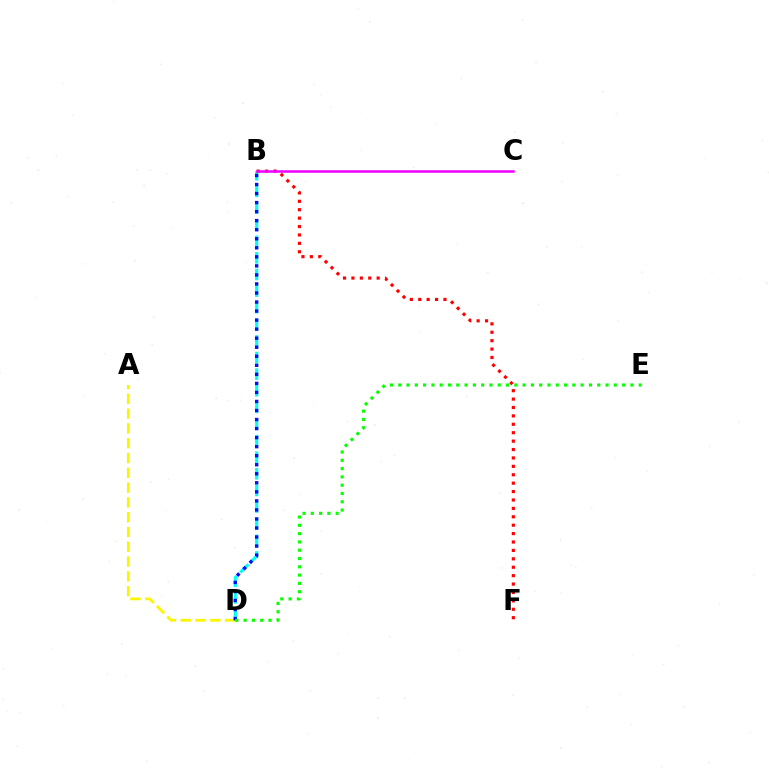{('A', 'D'): [{'color': '#fcf500', 'line_style': 'dashed', 'thickness': 2.01}], ('B', 'D'): [{'color': '#00fff6', 'line_style': 'dashed', 'thickness': 2.26}, {'color': '#0010ff', 'line_style': 'dotted', 'thickness': 2.46}], ('B', 'F'): [{'color': '#ff0000', 'line_style': 'dotted', 'thickness': 2.28}], ('B', 'C'): [{'color': '#ee00ff', 'line_style': 'solid', 'thickness': 1.81}], ('D', 'E'): [{'color': '#08ff00', 'line_style': 'dotted', 'thickness': 2.25}]}